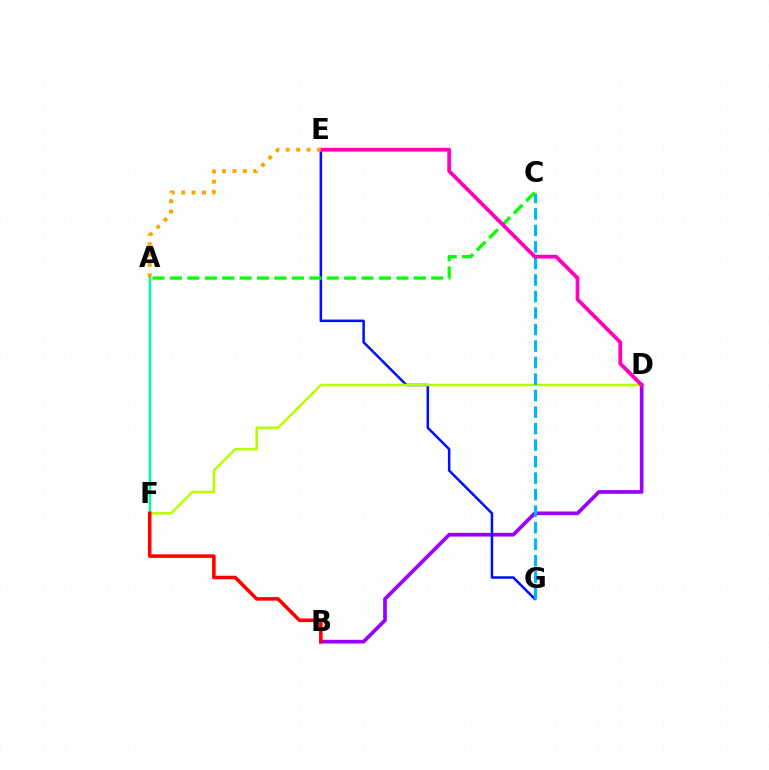{('B', 'D'): [{'color': '#9b00ff', 'line_style': 'solid', 'thickness': 2.66}], ('E', 'G'): [{'color': '#0010ff', 'line_style': 'solid', 'thickness': 1.81}], ('D', 'F'): [{'color': '#b3ff00', 'line_style': 'solid', 'thickness': 1.78}], ('A', 'F'): [{'color': '#00ff9d', 'line_style': 'solid', 'thickness': 1.79}], ('B', 'F'): [{'color': '#ff0000', 'line_style': 'solid', 'thickness': 2.55}], ('C', 'G'): [{'color': '#00b5ff', 'line_style': 'dashed', 'thickness': 2.24}], ('A', 'C'): [{'color': '#08ff00', 'line_style': 'dashed', 'thickness': 2.37}], ('D', 'E'): [{'color': '#ff00bd', 'line_style': 'solid', 'thickness': 2.73}], ('A', 'E'): [{'color': '#ffa500', 'line_style': 'dotted', 'thickness': 2.82}]}